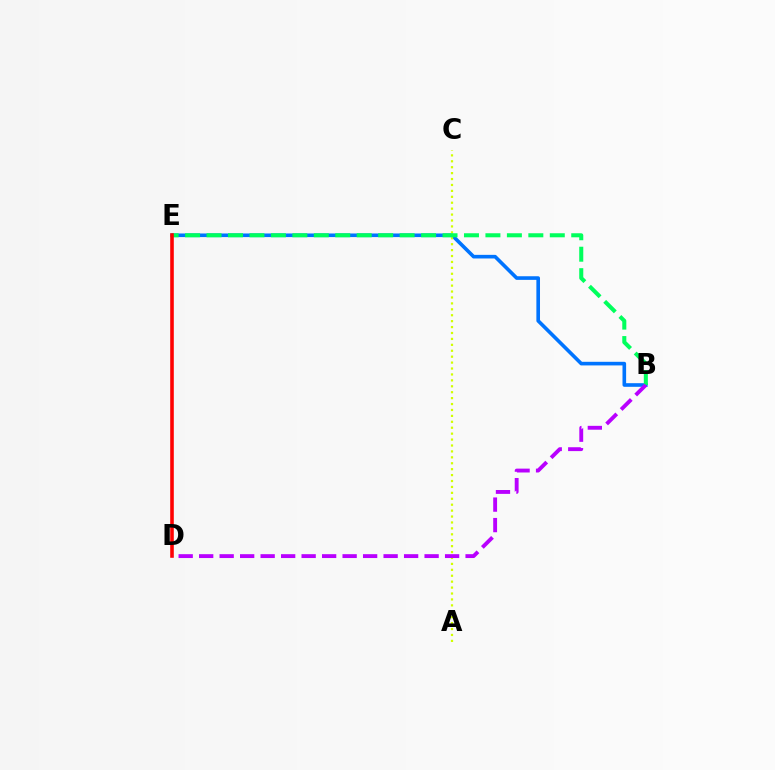{('B', 'E'): [{'color': '#0074ff', 'line_style': 'solid', 'thickness': 2.61}, {'color': '#00ff5c', 'line_style': 'dashed', 'thickness': 2.91}], ('A', 'C'): [{'color': '#d1ff00', 'line_style': 'dotted', 'thickness': 1.61}], ('D', 'E'): [{'color': '#ff0000', 'line_style': 'solid', 'thickness': 2.58}], ('B', 'D'): [{'color': '#b900ff', 'line_style': 'dashed', 'thickness': 2.78}]}